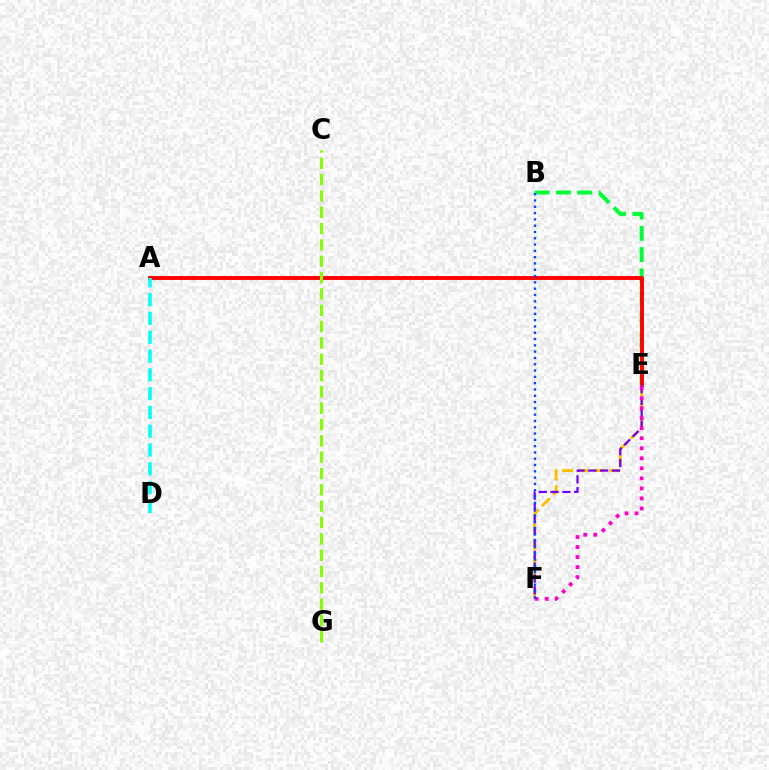{('B', 'E'): [{'color': '#00ff39', 'line_style': 'dashed', 'thickness': 2.89}], ('A', 'E'): [{'color': '#ff0000', 'line_style': 'solid', 'thickness': 2.79}], ('E', 'F'): [{'color': '#ffbd00', 'line_style': 'dashed', 'thickness': 2.14}, {'color': '#7200ff', 'line_style': 'dashed', 'thickness': 1.61}, {'color': '#ff00cf', 'line_style': 'dotted', 'thickness': 2.72}], ('A', 'D'): [{'color': '#00fff6', 'line_style': 'dashed', 'thickness': 2.55}], ('B', 'F'): [{'color': '#004bff', 'line_style': 'dotted', 'thickness': 1.71}], ('C', 'G'): [{'color': '#84ff00', 'line_style': 'dashed', 'thickness': 2.22}]}